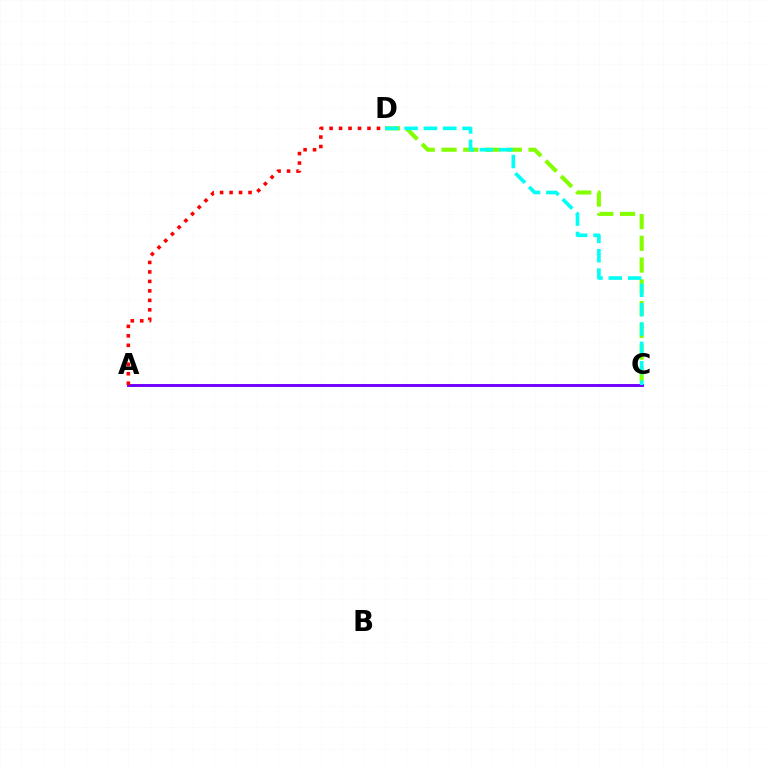{('C', 'D'): [{'color': '#84ff00', 'line_style': 'dashed', 'thickness': 2.96}, {'color': '#00fff6', 'line_style': 'dashed', 'thickness': 2.63}], ('A', 'C'): [{'color': '#7200ff', 'line_style': 'solid', 'thickness': 2.11}], ('A', 'D'): [{'color': '#ff0000', 'line_style': 'dotted', 'thickness': 2.57}]}